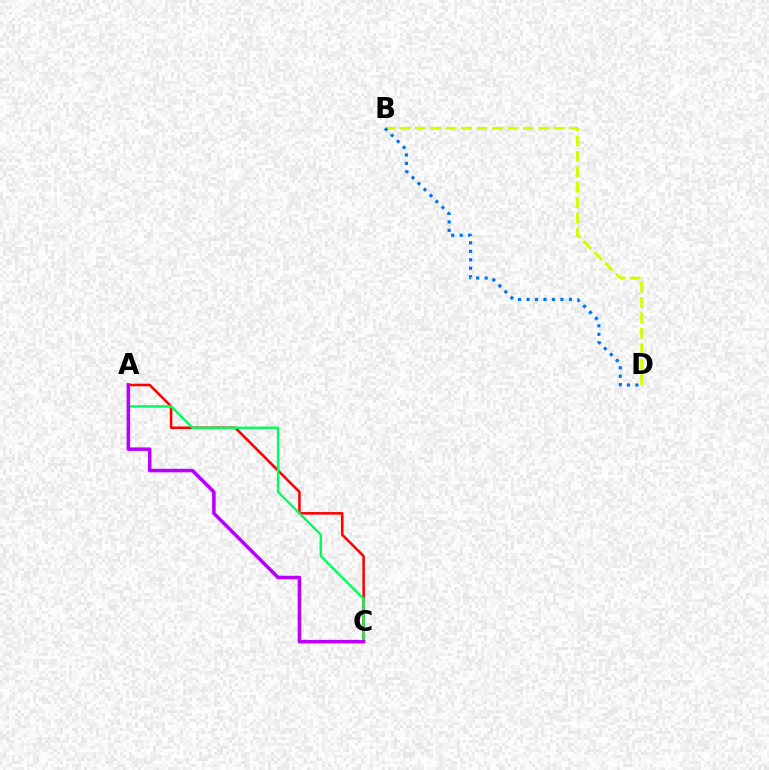{('B', 'D'): [{'color': '#d1ff00', 'line_style': 'dashed', 'thickness': 2.1}, {'color': '#0074ff', 'line_style': 'dotted', 'thickness': 2.3}], ('A', 'C'): [{'color': '#ff0000', 'line_style': 'solid', 'thickness': 1.84}, {'color': '#00ff5c', 'line_style': 'solid', 'thickness': 1.72}, {'color': '#b900ff', 'line_style': 'solid', 'thickness': 2.54}]}